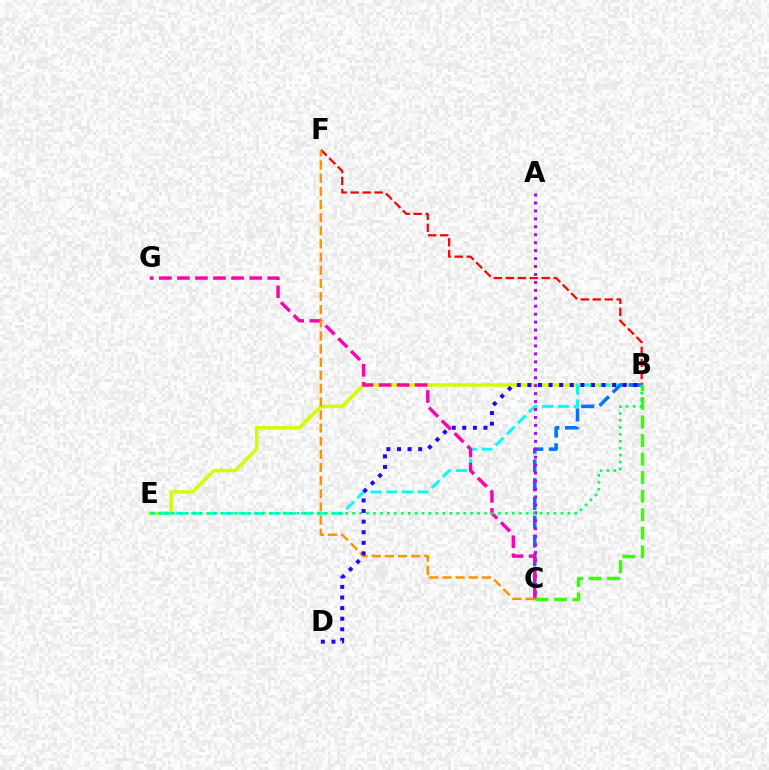{('B', 'E'): [{'color': '#d1ff00', 'line_style': 'solid', 'thickness': 2.54}, {'color': '#00fff6', 'line_style': 'dashed', 'thickness': 2.13}, {'color': '#00ff5c', 'line_style': 'dotted', 'thickness': 1.89}], ('B', 'F'): [{'color': '#ff0000', 'line_style': 'dashed', 'thickness': 1.63}], ('B', 'C'): [{'color': '#0074ff', 'line_style': 'dashed', 'thickness': 2.55}, {'color': '#3dff00', 'line_style': 'dashed', 'thickness': 2.52}], ('A', 'C'): [{'color': '#b900ff', 'line_style': 'dotted', 'thickness': 2.16}], ('C', 'G'): [{'color': '#ff00ac', 'line_style': 'dashed', 'thickness': 2.45}], ('C', 'F'): [{'color': '#ff9400', 'line_style': 'dashed', 'thickness': 1.79}], ('B', 'D'): [{'color': '#2500ff', 'line_style': 'dotted', 'thickness': 2.88}]}